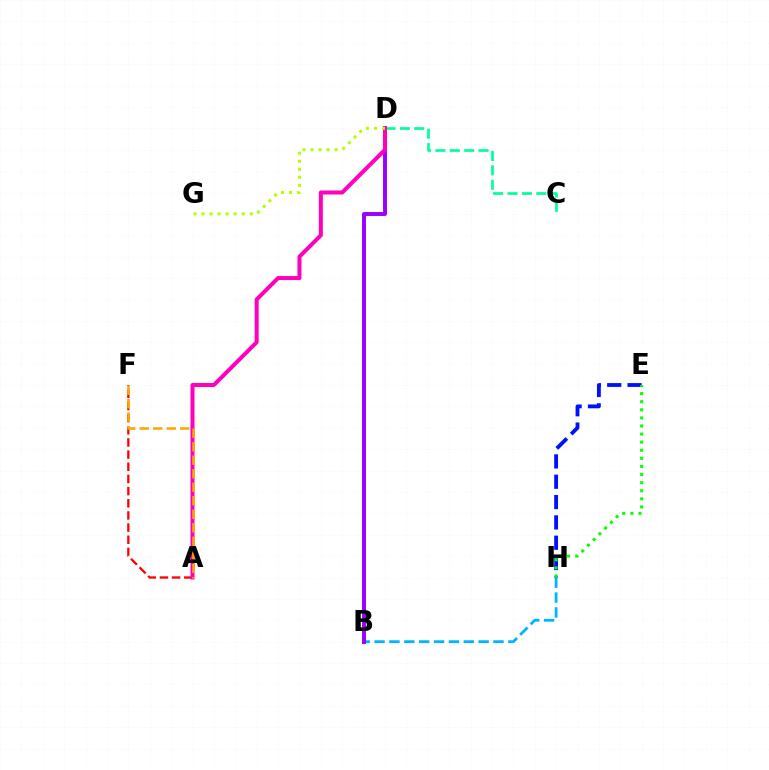{('B', 'H'): [{'color': '#00b5ff', 'line_style': 'dashed', 'thickness': 2.02}], ('C', 'D'): [{'color': '#00ff9d', 'line_style': 'dashed', 'thickness': 1.95}], ('A', 'F'): [{'color': '#ff0000', 'line_style': 'dashed', 'thickness': 1.65}, {'color': '#ffa500', 'line_style': 'dashed', 'thickness': 1.83}], ('B', 'D'): [{'color': '#9b00ff', 'line_style': 'solid', 'thickness': 2.83}], ('E', 'H'): [{'color': '#0010ff', 'line_style': 'dashed', 'thickness': 2.76}, {'color': '#08ff00', 'line_style': 'dotted', 'thickness': 2.2}], ('A', 'D'): [{'color': '#ff00bd', 'line_style': 'solid', 'thickness': 2.89}], ('D', 'G'): [{'color': '#b3ff00', 'line_style': 'dotted', 'thickness': 2.18}]}